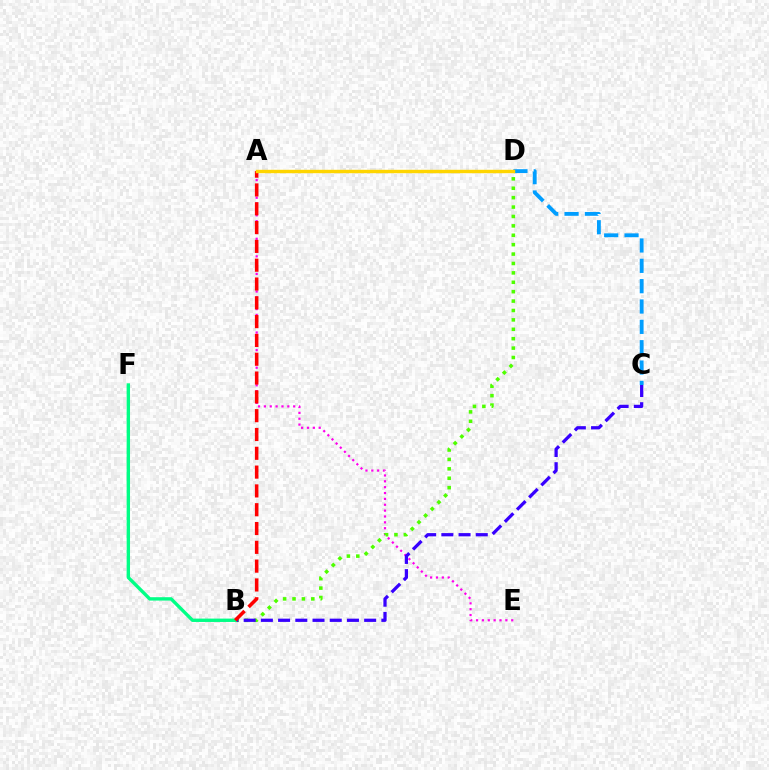{('A', 'E'): [{'color': '#ff00ed', 'line_style': 'dotted', 'thickness': 1.59}], ('C', 'D'): [{'color': '#009eff', 'line_style': 'dashed', 'thickness': 2.76}], ('B', 'D'): [{'color': '#4fff00', 'line_style': 'dotted', 'thickness': 2.55}], ('B', 'C'): [{'color': '#3700ff', 'line_style': 'dashed', 'thickness': 2.34}], ('B', 'F'): [{'color': '#00ff86', 'line_style': 'solid', 'thickness': 2.43}], ('A', 'B'): [{'color': '#ff0000', 'line_style': 'dashed', 'thickness': 2.56}], ('A', 'D'): [{'color': '#ffd500', 'line_style': 'solid', 'thickness': 2.46}]}